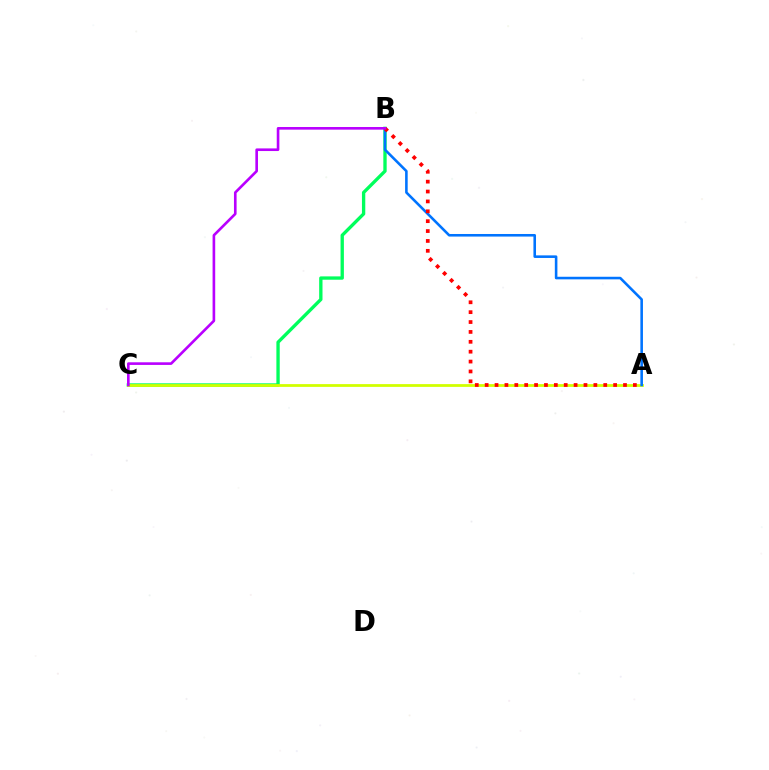{('B', 'C'): [{'color': '#00ff5c', 'line_style': 'solid', 'thickness': 2.4}, {'color': '#b900ff', 'line_style': 'solid', 'thickness': 1.9}], ('A', 'C'): [{'color': '#d1ff00', 'line_style': 'solid', 'thickness': 2.0}], ('A', 'B'): [{'color': '#0074ff', 'line_style': 'solid', 'thickness': 1.86}, {'color': '#ff0000', 'line_style': 'dotted', 'thickness': 2.68}]}